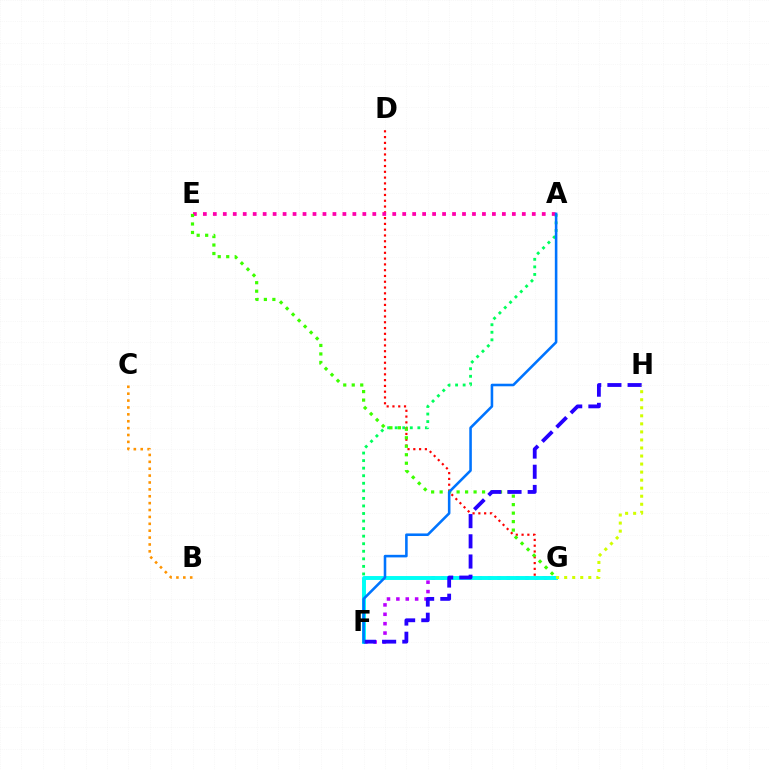{('D', 'G'): [{'color': '#ff0000', 'line_style': 'dotted', 'thickness': 1.57}], ('A', 'F'): [{'color': '#00ff5c', 'line_style': 'dotted', 'thickness': 2.05}, {'color': '#0074ff', 'line_style': 'solid', 'thickness': 1.85}], ('A', 'E'): [{'color': '#ff00ac', 'line_style': 'dotted', 'thickness': 2.71}], ('F', 'G'): [{'color': '#b900ff', 'line_style': 'dotted', 'thickness': 2.55}, {'color': '#00fff6', 'line_style': 'solid', 'thickness': 2.82}], ('E', 'G'): [{'color': '#3dff00', 'line_style': 'dotted', 'thickness': 2.31}], ('F', 'H'): [{'color': '#2500ff', 'line_style': 'dashed', 'thickness': 2.74}], ('G', 'H'): [{'color': '#d1ff00', 'line_style': 'dotted', 'thickness': 2.18}], ('B', 'C'): [{'color': '#ff9400', 'line_style': 'dotted', 'thickness': 1.87}]}